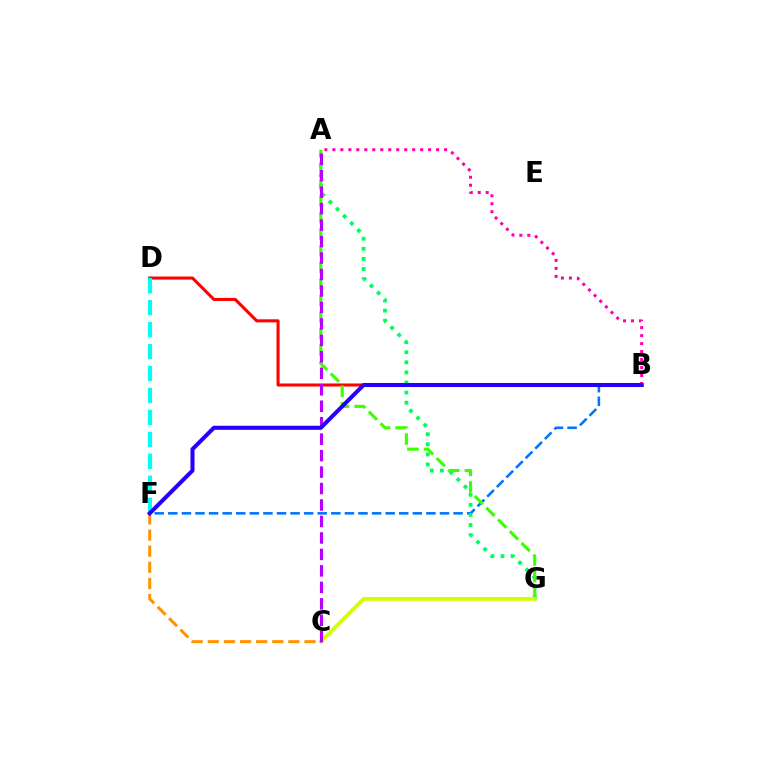{('B', 'F'): [{'color': '#0074ff', 'line_style': 'dashed', 'thickness': 1.85}, {'color': '#2500ff', 'line_style': 'solid', 'thickness': 2.91}], ('A', 'B'): [{'color': '#ff00ac', 'line_style': 'dotted', 'thickness': 2.17}], ('B', 'D'): [{'color': '#ff0000', 'line_style': 'solid', 'thickness': 2.21}], ('C', 'F'): [{'color': '#ff9400', 'line_style': 'dashed', 'thickness': 2.19}], ('A', 'G'): [{'color': '#00ff5c', 'line_style': 'dotted', 'thickness': 2.74}, {'color': '#3dff00', 'line_style': 'dashed', 'thickness': 2.25}], ('C', 'G'): [{'color': '#d1ff00', 'line_style': 'solid', 'thickness': 2.75}], ('A', 'C'): [{'color': '#b900ff', 'line_style': 'dashed', 'thickness': 2.24}], ('D', 'F'): [{'color': '#00fff6', 'line_style': 'dashed', 'thickness': 2.98}]}